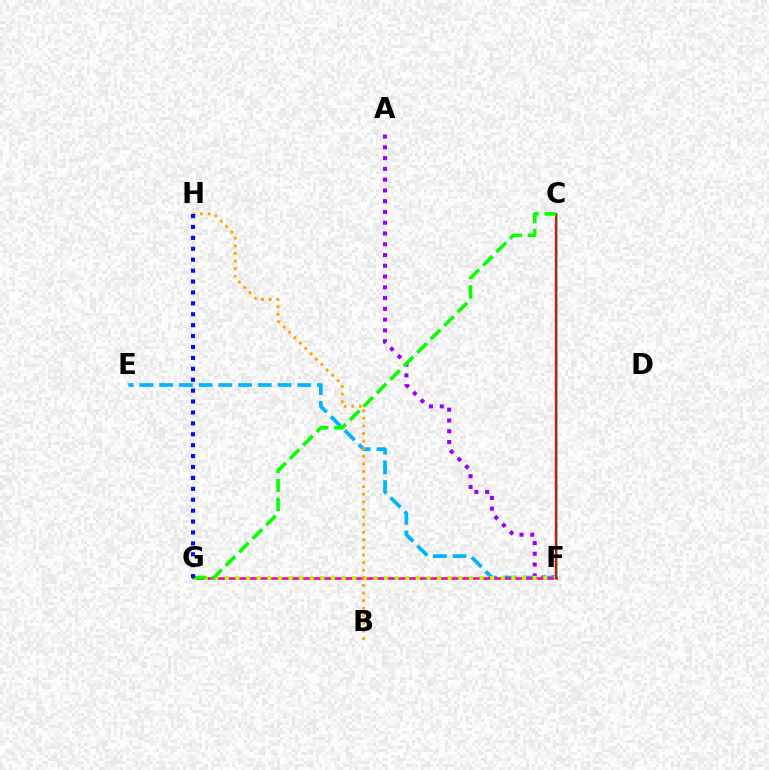{('A', 'F'): [{'color': '#9b00ff', 'line_style': 'dotted', 'thickness': 2.93}], ('C', 'F'): [{'color': '#00ff9d', 'line_style': 'solid', 'thickness': 1.91}, {'color': '#ff0000', 'line_style': 'solid', 'thickness': 1.54}], ('E', 'F'): [{'color': '#00b5ff', 'line_style': 'dashed', 'thickness': 2.68}], ('F', 'G'): [{'color': '#ff00bd', 'line_style': 'solid', 'thickness': 1.92}, {'color': '#b3ff00', 'line_style': 'dotted', 'thickness': 2.88}], ('C', 'G'): [{'color': '#08ff00', 'line_style': 'dashed', 'thickness': 2.59}], ('B', 'H'): [{'color': '#ffa500', 'line_style': 'dotted', 'thickness': 2.06}], ('G', 'H'): [{'color': '#0010ff', 'line_style': 'dotted', 'thickness': 2.96}]}